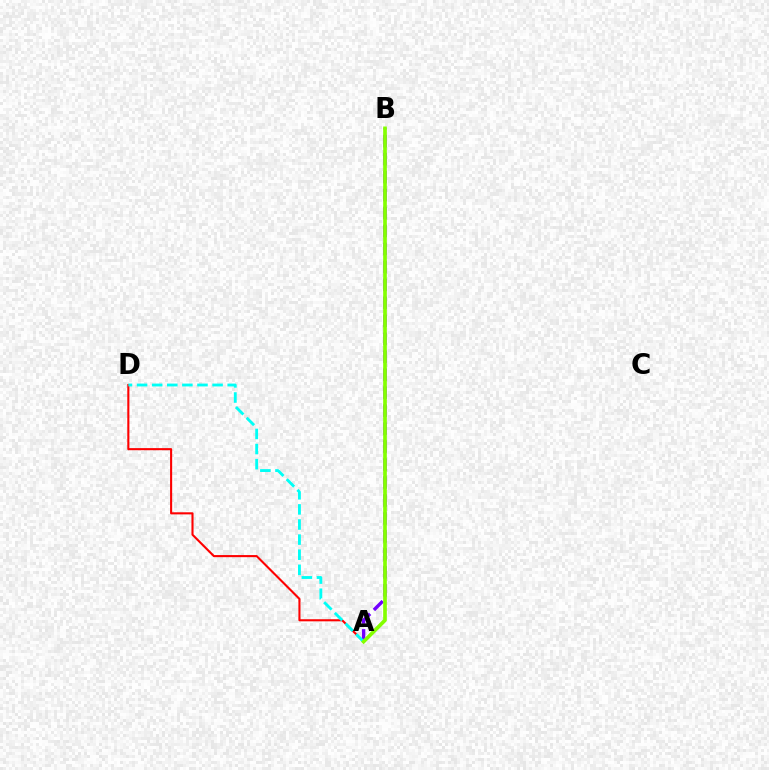{('A', 'D'): [{'color': '#ff0000', 'line_style': 'solid', 'thickness': 1.51}, {'color': '#00fff6', 'line_style': 'dashed', 'thickness': 2.05}], ('A', 'B'): [{'color': '#7200ff', 'line_style': 'dashed', 'thickness': 2.44}, {'color': '#84ff00', 'line_style': 'solid', 'thickness': 2.64}]}